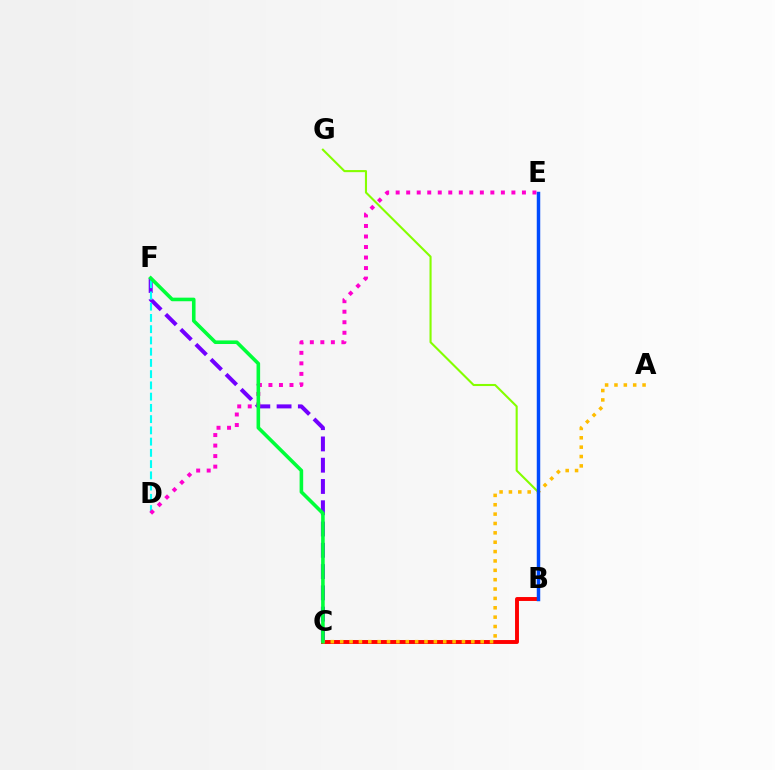{('C', 'F'): [{'color': '#7200ff', 'line_style': 'dashed', 'thickness': 2.89}, {'color': '#00ff39', 'line_style': 'solid', 'thickness': 2.58}], ('B', 'C'): [{'color': '#ff0000', 'line_style': 'solid', 'thickness': 2.82}], ('D', 'F'): [{'color': '#00fff6', 'line_style': 'dashed', 'thickness': 1.53}], ('B', 'G'): [{'color': '#84ff00', 'line_style': 'solid', 'thickness': 1.51}], ('D', 'E'): [{'color': '#ff00cf', 'line_style': 'dotted', 'thickness': 2.86}], ('A', 'C'): [{'color': '#ffbd00', 'line_style': 'dotted', 'thickness': 2.54}], ('B', 'E'): [{'color': '#004bff', 'line_style': 'solid', 'thickness': 2.5}]}